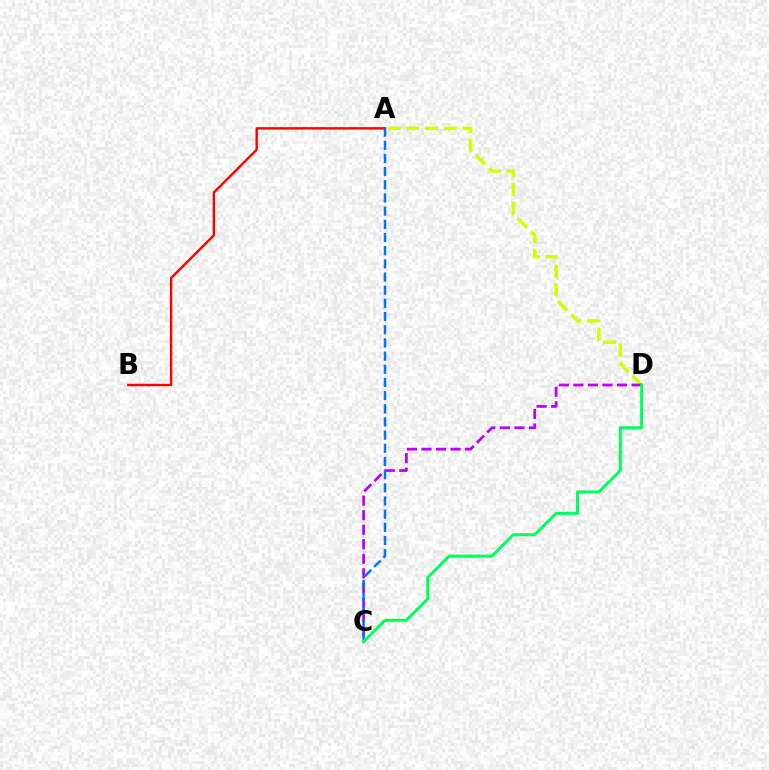{('A', 'B'): [{'color': '#ff0000', 'line_style': 'solid', 'thickness': 1.73}], ('A', 'D'): [{'color': '#d1ff00', 'line_style': 'dashed', 'thickness': 2.53}], ('C', 'D'): [{'color': '#b900ff', 'line_style': 'dashed', 'thickness': 1.98}, {'color': '#00ff5c', 'line_style': 'solid', 'thickness': 2.18}], ('A', 'C'): [{'color': '#0074ff', 'line_style': 'dashed', 'thickness': 1.79}]}